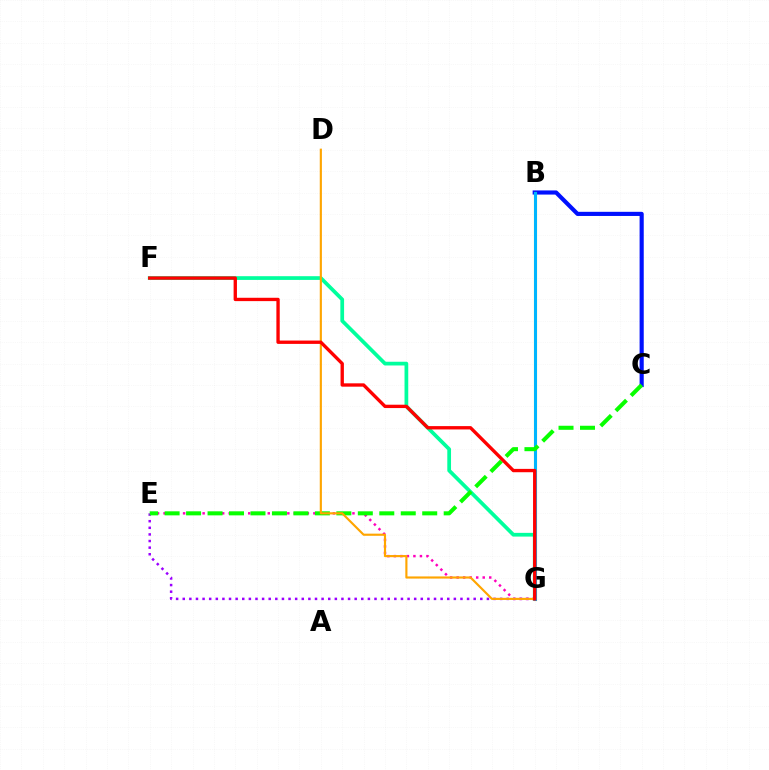{('E', 'G'): [{'color': '#9b00ff', 'line_style': 'dotted', 'thickness': 1.8}, {'color': '#ff00bd', 'line_style': 'dotted', 'thickness': 1.77}], ('B', 'C'): [{'color': '#0010ff', 'line_style': 'solid', 'thickness': 2.98}], ('B', 'G'): [{'color': '#b3ff00', 'line_style': 'solid', 'thickness': 2.23}, {'color': '#00b5ff', 'line_style': 'solid', 'thickness': 2.19}], ('F', 'G'): [{'color': '#00ff9d', 'line_style': 'solid', 'thickness': 2.68}, {'color': '#ff0000', 'line_style': 'solid', 'thickness': 2.41}], ('C', 'E'): [{'color': '#08ff00', 'line_style': 'dashed', 'thickness': 2.92}], ('D', 'G'): [{'color': '#ffa500', 'line_style': 'solid', 'thickness': 1.55}]}